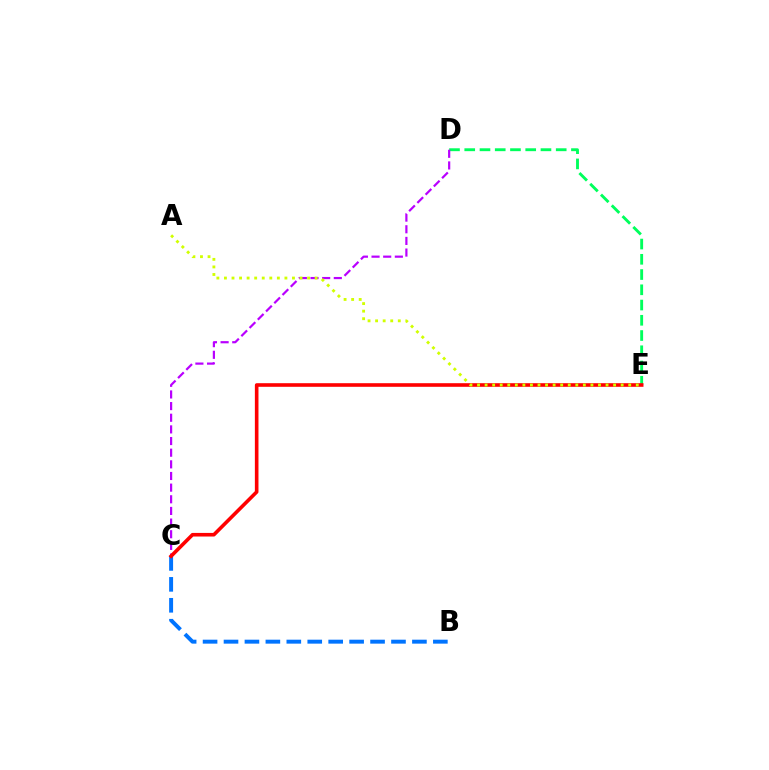{('B', 'C'): [{'color': '#0074ff', 'line_style': 'dashed', 'thickness': 2.84}], ('D', 'E'): [{'color': '#00ff5c', 'line_style': 'dashed', 'thickness': 2.07}], ('C', 'D'): [{'color': '#b900ff', 'line_style': 'dashed', 'thickness': 1.58}], ('C', 'E'): [{'color': '#ff0000', 'line_style': 'solid', 'thickness': 2.6}], ('A', 'E'): [{'color': '#d1ff00', 'line_style': 'dotted', 'thickness': 2.05}]}